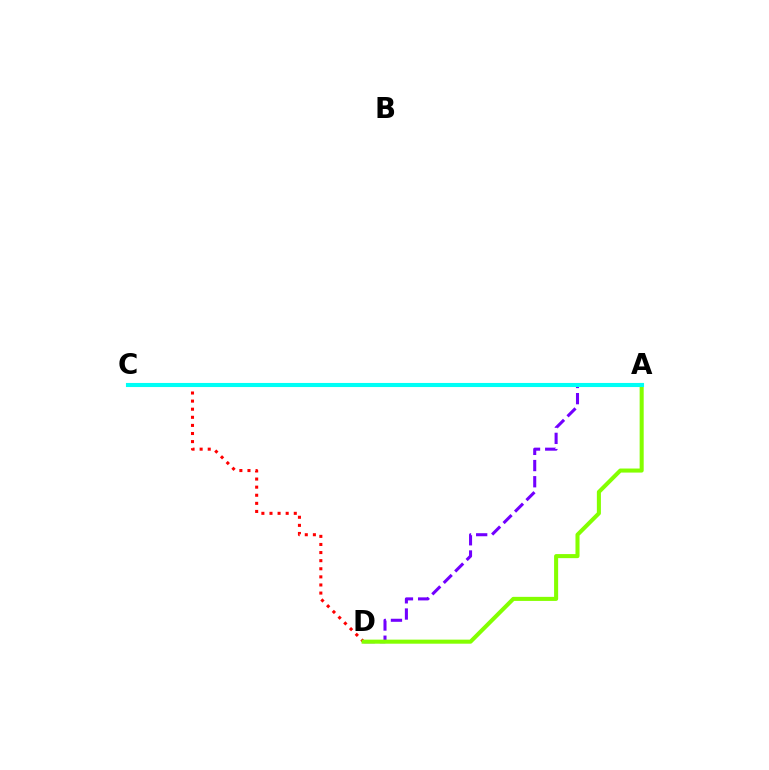{('A', 'D'): [{'color': '#7200ff', 'line_style': 'dashed', 'thickness': 2.2}, {'color': '#84ff00', 'line_style': 'solid', 'thickness': 2.92}], ('C', 'D'): [{'color': '#ff0000', 'line_style': 'dotted', 'thickness': 2.2}], ('A', 'C'): [{'color': '#00fff6', 'line_style': 'solid', 'thickness': 2.95}]}